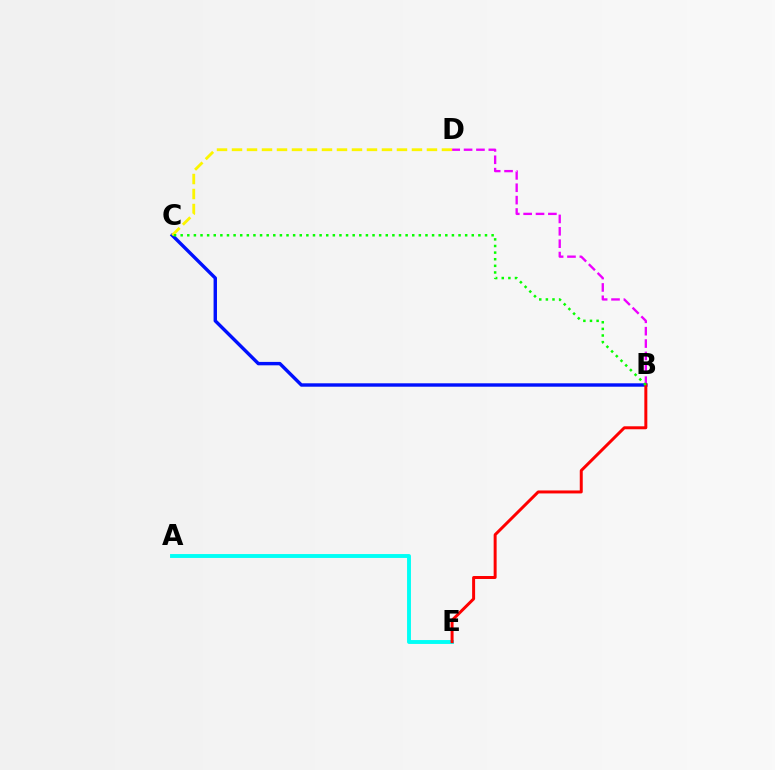{('B', 'D'): [{'color': '#ee00ff', 'line_style': 'dashed', 'thickness': 1.68}], ('B', 'C'): [{'color': '#0010ff', 'line_style': 'solid', 'thickness': 2.45}, {'color': '#08ff00', 'line_style': 'dotted', 'thickness': 1.8}], ('A', 'E'): [{'color': '#00fff6', 'line_style': 'solid', 'thickness': 2.8}], ('B', 'E'): [{'color': '#ff0000', 'line_style': 'solid', 'thickness': 2.14}], ('C', 'D'): [{'color': '#fcf500', 'line_style': 'dashed', 'thickness': 2.04}]}